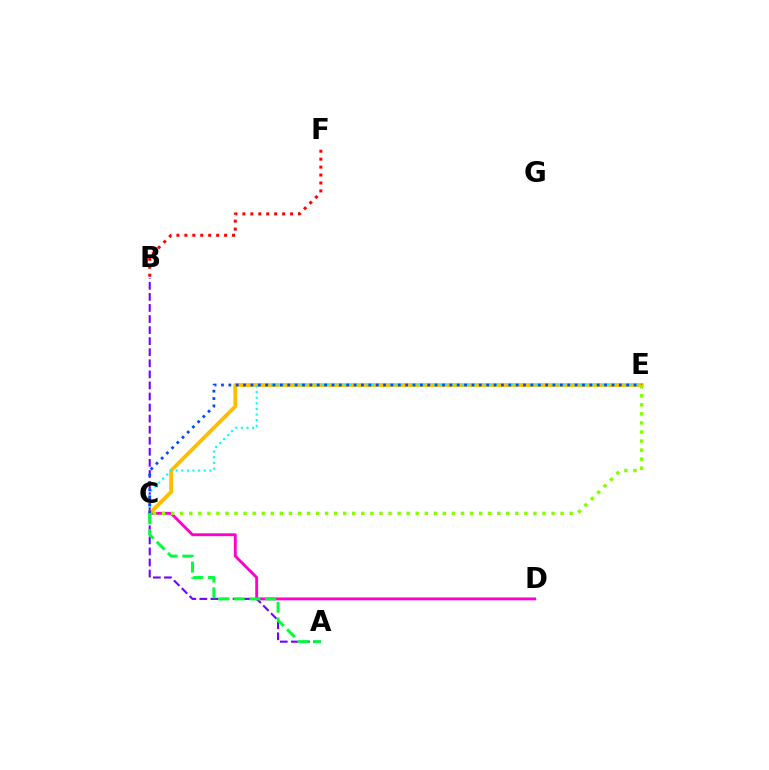{('C', 'D'): [{'color': '#ff00cf', 'line_style': 'solid', 'thickness': 2.06}], ('A', 'B'): [{'color': '#7200ff', 'line_style': 'dashed', 'thickness': 1.5}], ('C', 'E'): [{'color': '#ffbd00', 'line_style': 'solid', 'thickness': 2.72}, {'color': '#00fff6', 'line_style': 'dotted', 'thickness': 1.53}, {'color': '#004bff', 'line_style': 'dotted', 'thickness': 2.0}, {'color': '#84ff00', 'line_style': 'dotted', 'thickness': 2.46}], ('B', 'F'): [{'color': '#ff0000', 'line_style': 'dotted', 'thickness': 2.16}], ('A', 'C'): [{'color': '#00ff39', 'line_style': 'dashed', 'thickness': 2.13}]}